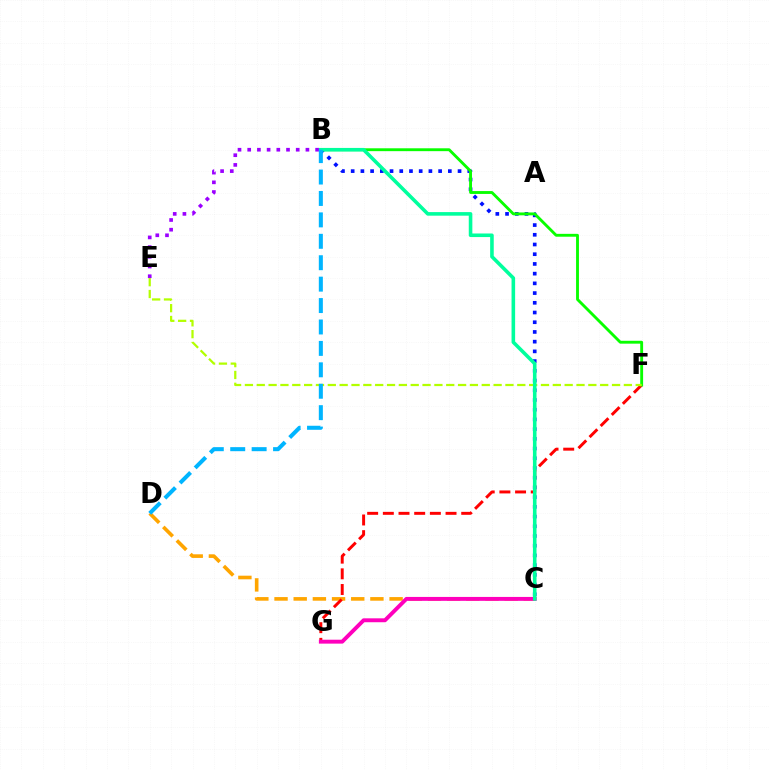{('B', 'C'): [{'color': '#0010ff', 'line_style': 'dotted', 'thickness': 2.64}, {'color': '#00ff9d', 'line_style': 'solid', 'thickness': 2.58}], ('C', 'D'): [{'color': '#ffa500', 'line_style': 'dashed', 'thickness': 2.61}], ('F', 'G'): [{'color': '#ff0000', 'line_style': 'dashed', 'thickness': 2.13}], ('B', 'F'): [{'color': '#08ff00', 'line_style': 'solid', 'thickness': 2.06}], ('E', 'F'): [{'color': '#b3ff00', 'line_style': 'dashed', 'thickness': 1.61}], ('C', 'G'): [{'color': '#ff00bd', 'line_style': 'solid', 'thickness': 2.82}], ('B', 'E'): [{'color': '#9b00ff', 'line_style': 'dotted', 'thickness': 2.64}], ('B', 'D'): [{'color': '#00b5ff', 'line_style': 'dashed', 'thickness': 2.91}]}